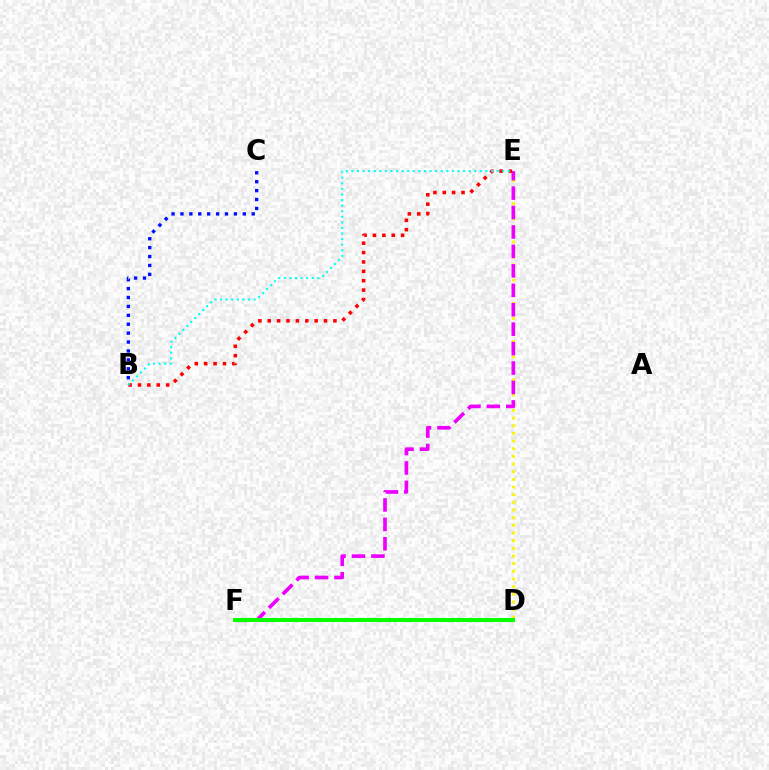{('D', 'E'): [{'color': '#fcf500', 'line_style': 'dotted', 'thickness': 2.08}], ('E', 'F'): [{'color': '#ee00ff', 'line_style': 'dashed', 'thickness': 2.64}], ('B', 'E'): [{'color': '#ff0000', 'line_style': 'dotted', 'thickness': 2.55}, {'color': '#00fff6', 'line_style': 'dotted', 'thickness': 1.52}], ('D', 'F'): [{'color': '#08ff00', 'line_style': 'solid', 'thickness': 2.93}], ('B', 'C'): [{'color': '#0010ff', 'line_style': 'dotted', 'thickness': 2.42}]}